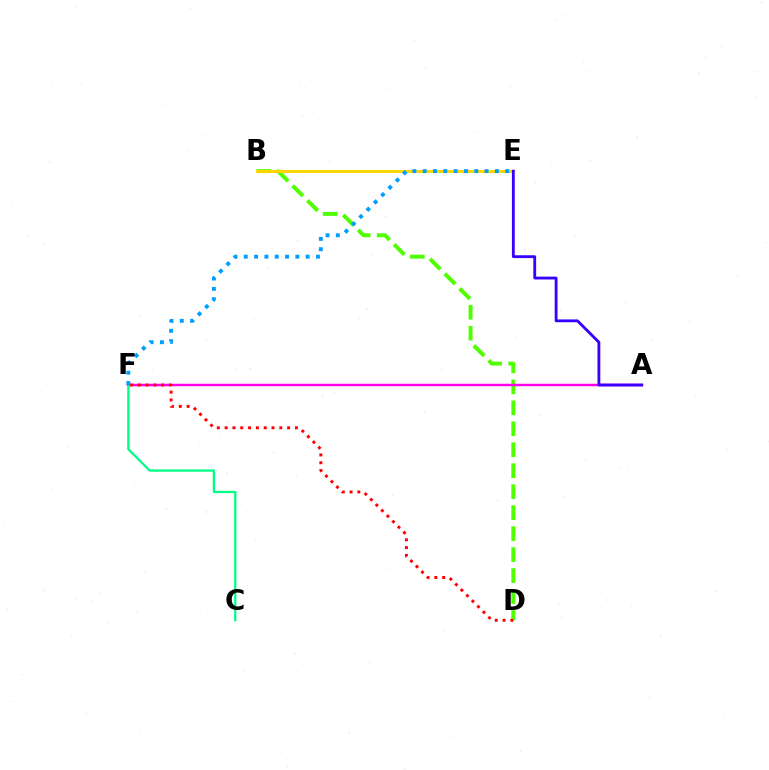{('B', 'D'): [{'color': '#4fff00', 'line_style': 'dashed', 'thickness': 2.85}], ('A', 'F'): [{'color': '#ff00ed', 'line_style': 'solid', 'thickness': 1.79}], ('B', 'E'): [{'color': '#ffd500', 'line_style': 'solid', 'thickness': 2.16}], ('D', 'F'): [{'color': '#ff0000', 'line_style': 'dotted', 'thickness': 2.12}], ('C', 'F'): [{'color': '#00ff86', 'line_style': 'solid', 'thickness': 1.64}], ('E', 'F'): [{'color': '#009eff', 'line_style': 'dotted', 'thickness': 2.8}], ('A', 'E'): [{'color': '#3700ff', 'line_style': 'solid', 'thickness': 2.04}]}